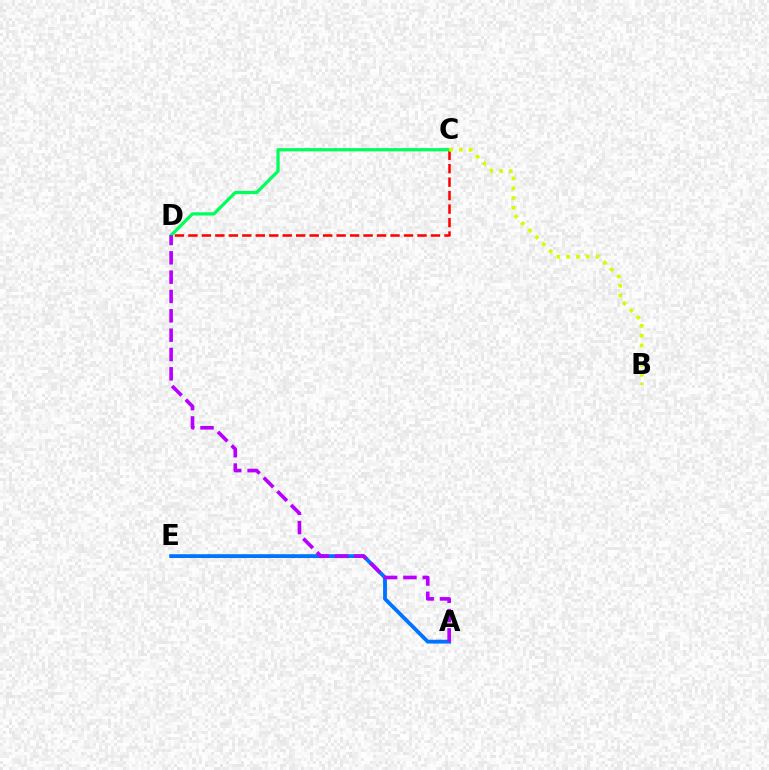{('C', 'D'): [{'color': '#ff0000', 'line_style': 'dashed', 'thickness': 1.83}, {'color': '#00ff5c', 'line_style': 'solid', 'thickness': 2.34}], ('A', 'E'): [{'color': '#0074ff', 'line_style': 'solid', 'thickness': 2.76}], ('B', 'C'): [{'color': '#d1ff00', 'line_style': 'dotted', 'thickness': 2.67}], ('A', 'D'): [{'color': '#b900ff', 'line_style': 'dashed', 'thickness': 2.63}]}